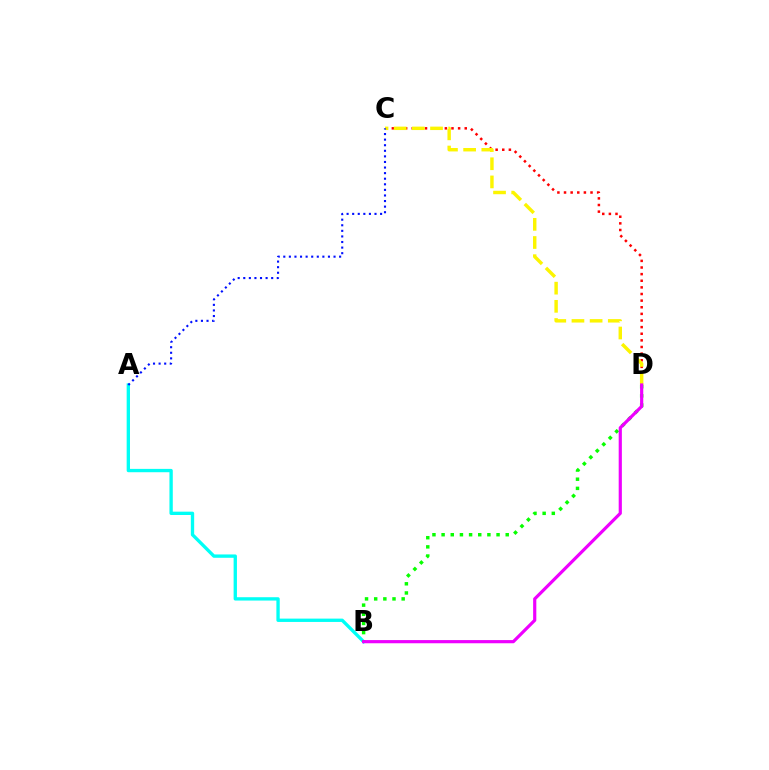{('C', 'D'): [{'color': '#ff0000', 'line_style': 'dotted', 'thickness': 1.8}, {'color': '#fcf500', 'line_style': 'dashed', 'thickness': 2.47}], ('A', 'B'): [{'color': '#00fff6', 'line_style': 'solid', 'thickness': 2.4}], ('B', 'D'): [{'color': '#08ff00', 'line_style': 'dotted', 'thickness': 2.49}, {'color': '#ee00ff', 'line_style': 'solid', 'thickness': 2.29}], ('A', 'C'): [{'color': '#0010ff', 'line_style': 'dotted', 'thickness': 1.52}]}